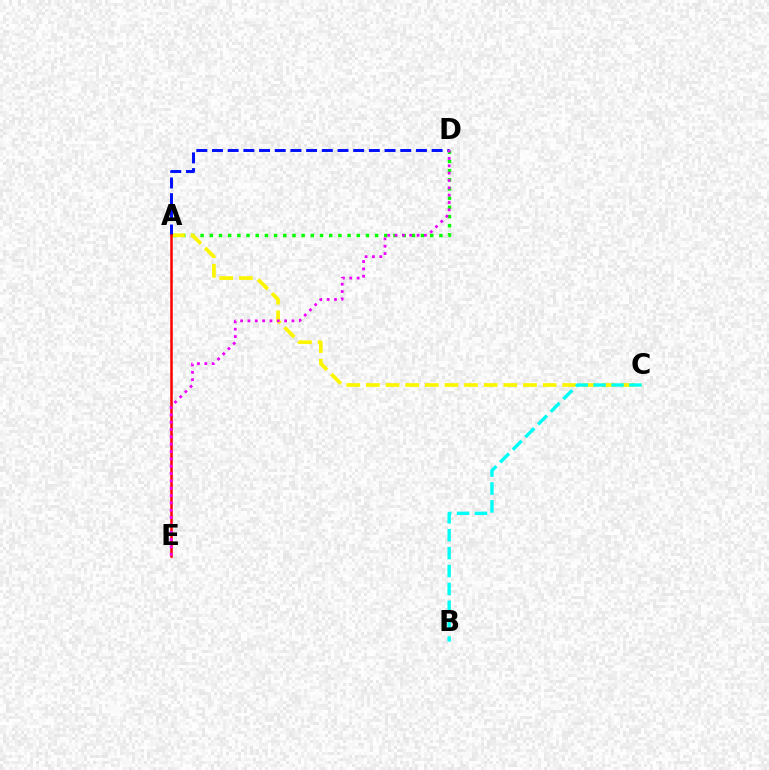{('A', 'D'): [{'color': '#08ff00', 'line_style': 'dotted', 'thickness': 2.5}, {'color': '#0010ff', 'line_style': 'dashed', 'thickness': 2.13}], ('A', 'C'): [{'color': '#fcf500', 'line_style': 'dashed', 'thickness': 2.67}], ('B', 'C'): [{'color': '#00fff6', 'line_style': 'dashed', 'thickness': 2.43}], ('A', 'E'): [{'color': '#ff0000', 'line_style': 'solid', 'thickness': 1.8}], ('D', 'E'): [{'color': '#ee00ff', 'line_style': 'dotted', 'thickness': 1.99}]}